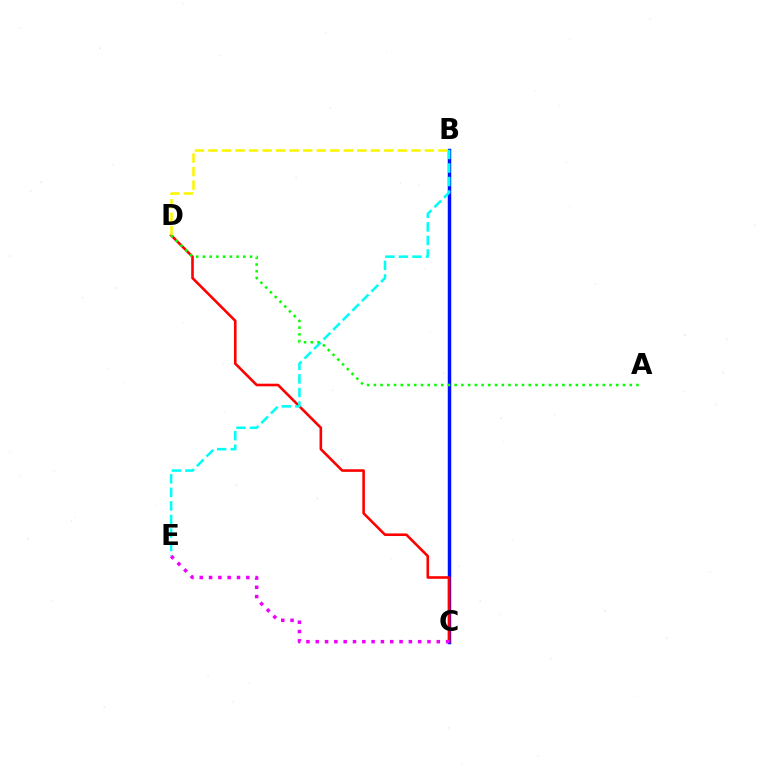{('B', 'C'): [{'color': '#0010ff', 'line_style': 'solid', 'thickness': 2.49}], ('C', 'D'): [{'color': '#ff0000', 'line_style': 'solid', 'thickness': 1.87}], ('B', 'E'): [{'color': '#00fff6', 'line_style': 'dashed', 'thickness': 1.84}], ('C', 'E'): [{'color': '#ee00ff', 'line_style': 'dotted', 'thickness': 2.53}], ('B', 'D'): [{'color': '#fcf500', 'line_style': 'dashed', 'thickness': 1.84}], ('A', 'D'): [{'color': '#08ff00', 'line_style': 'dotted', 'thickness': 1.83}]}